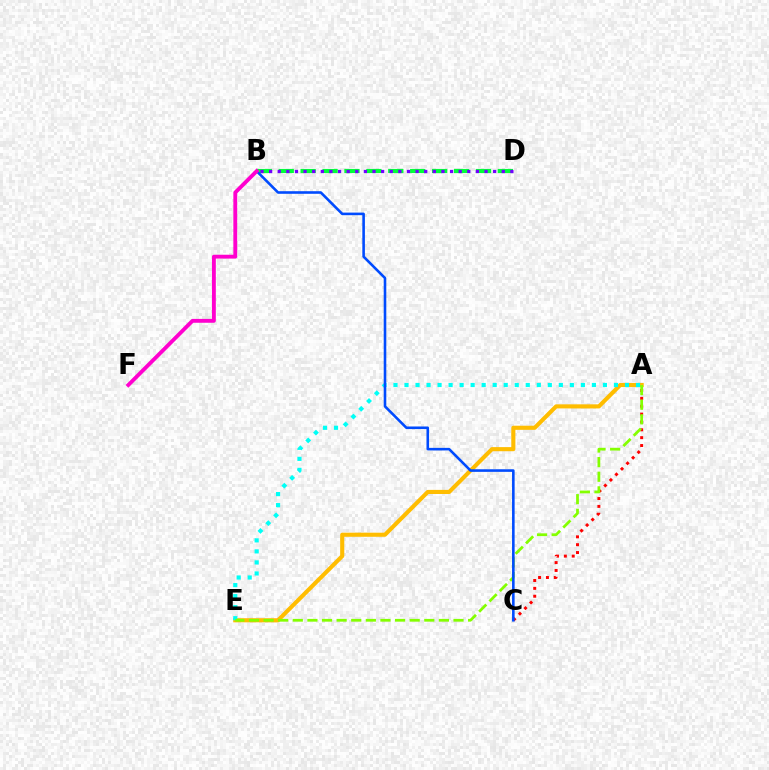{('B', 'D'): [{'color': '#00ff39', 'line_style': 'dashed', 'thickness': 2.98}, {'color': '#7200ff', 'line_style': 'dotted', 'thickness': 2.34}], ('A', 'C'): [{'color': '#ff0000', 'line_style': 'dotted', 'thickness': 2.14}], ('A', 'E'): [{'color': '#ffbd00', 'line_style': 'solid', 'thickness': 2.96}, {'color': '#00fff6', 'line_style': 'dotted', 'thickness': 3.0}, {'color': '#84ff00', 'line_style': 'dashed', 'thickness': 1.98}], ('B', 'C'): [{'color': '#004bff', 'line_style': 'solid', 'thickness': 1.87}], ('B', 'F'): [{'color': '#ff00cf', 'line_style': 'solid', 'thickness': 2.78}]}